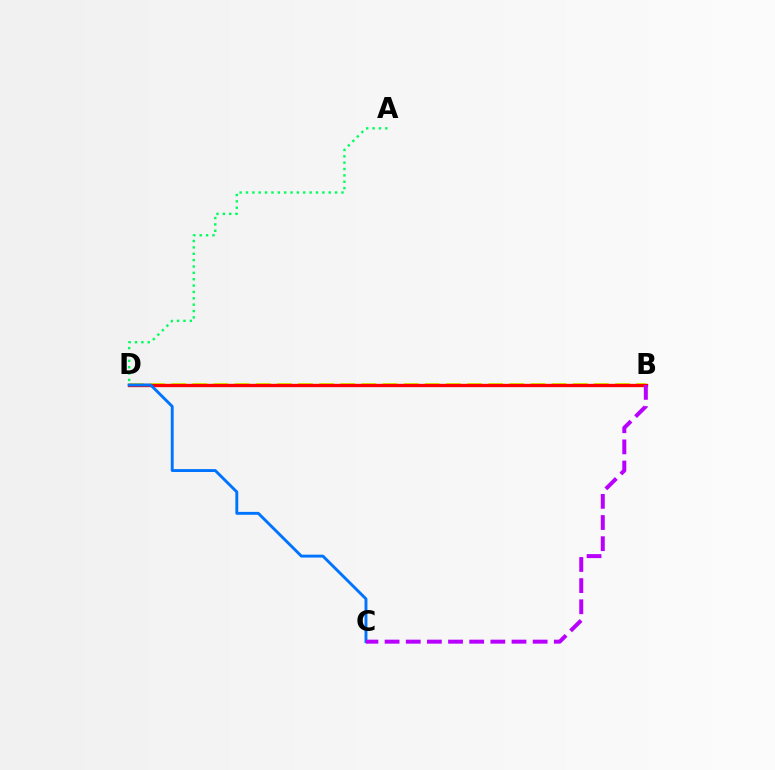{('B', 'D'): [{'color': '#d1ff00', 'line_style': 'dashed', 'thickness': 2.87}, {'color': '#ff0000', 'line_style': 'solid', 'thickness': 2.4}], ('A', 'D'): [{'color': '#00ff5c', 'line_style': 'dotted', 'thickness': 1.73}], ('C', 'D'): [{'color': '#0074ff', 'line_style': 'solid', 'thickness': 2.09}], ('B', 'C'): [{'color': '#b900ff', 'line_style': 'dashed', 'thickness': 2.87}]}